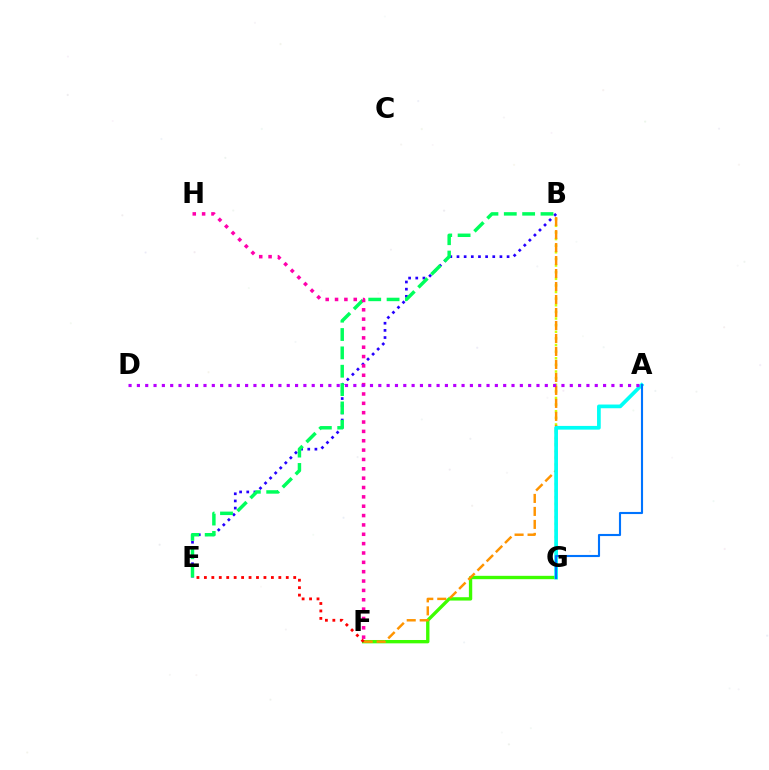{('B', 'G'): [{'color': '#d1ff00', 'line_style': 'dotted', 'thickness': 1.8}], ('F', 'G'): [{'color': '#3dff00', 'line_style': 'solid', 'thickness': 2.41}], ('B', 'E'): [{'color': '#2500ff', 'line_style': 'dotted', 'thickness': 1.94}, {'color': '#00ff5c', 'line_style': 'dashed', 'thickness': 2.49}], ('B', 'F'): [{'color': '#ff9400', 'line_style': 'dashed', 'thickness': 1.76}], ('A', 'G'): [{'color': '#00fff6', 'line_style': 'solid', 'thickness': 2.67}, {'color': '#0074ff', 'line_style': 'solid', 'thickness': 1.52}], ('F', 'H'): [{'color': '#ff00ac', 'line_style': 'dotted', 'thickness': 2.54}], ('E', 'F'): [{'color': '#ff0000', 'line_style': 'dotted', 'thickness': 2.02}], ('A', 'D'): [{'color': '#b900ff', 'line_style': 'dotted', 'thickness': 2.26}]}